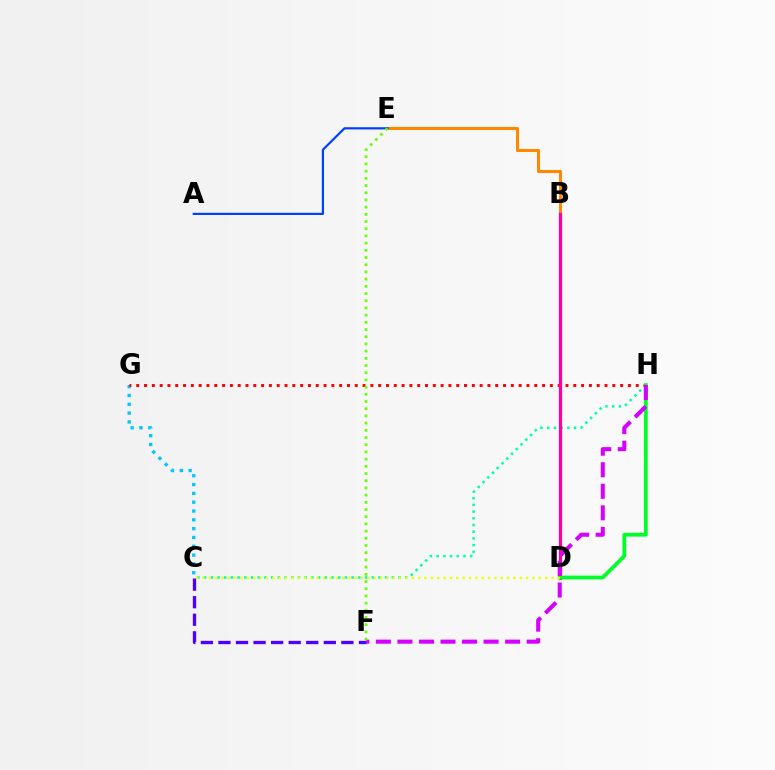{('C', 'H'): [{'color': '#00ffaf', 'line_style': 'dotted', 'thickness': 1.82}], ('B', 'E'): [{'color': '#ff8800', 'line_style': 'solid', 'thickness': 2.2}], ('C', 'G'): [{'color': '#00c7ff', 'line_style': 'dotted', 'thickness': 2.4}], ('C', 'F'): [{'color': '#4f00ff', 'line_style': 'dashed', 'thickness': 2.39}], ('G', 'H'): [{'color': '#ff0000', 'line_style': 'dotted', 'thickness': 2.12}], ('A', 'E'): [{'color': '#003fff', 'line_style': 'solid', 'thickness': 1.58}], ('B', 'D'): [{'color': '#ff00a0', 'line_style': 'solid', 'thickness': 2.32}], ('D', 'H'): [{'color': '#00ff27', 'line_style': 'solid', 'thickness': 2.7}], ('F', 'H'): [{'color': '#d600ff', 'line_style': 'dashed', 'thickness': 2.93}], ('C', 'D'): [{'color': '#eeff00', 'line_style': 'dotted', 'thickness': 1.72}], ('E', 'F'): [{'color': '#66ff00', 'line_style': 'dotted', 'thickness': 1.96}]}